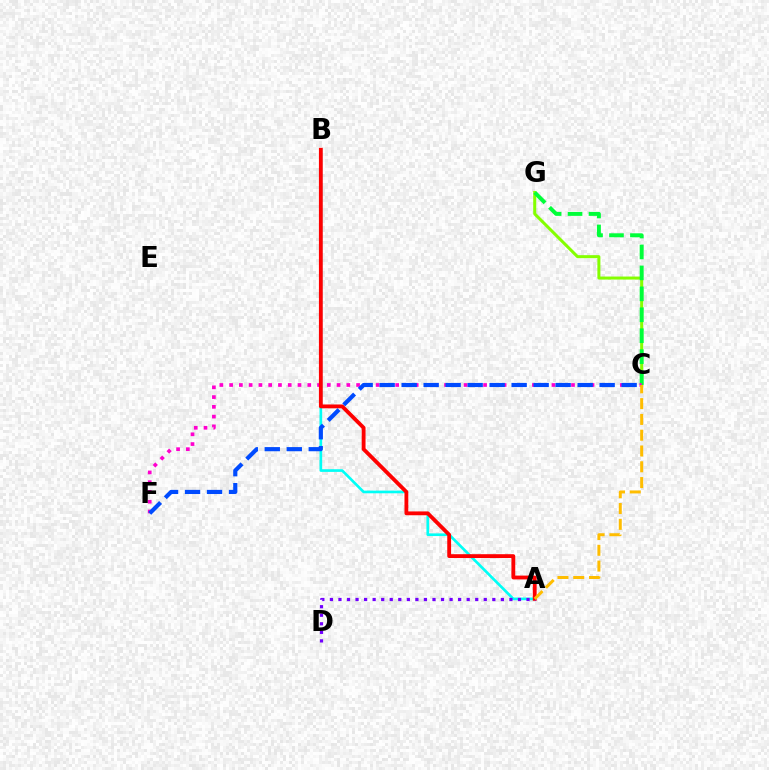{('A', 'B'): [{'color': '#00fff6', 'line_style': 'solid', 'thickness': 1.92}, {'color': '#ff0000', 'line_style': 'solid', 'thickness': 2.76}], ('C', 'G'): [{'color': '#84ff00', 'line_style': 'solid', 'thickness': 2.18}, {'color': '#00ff39', 'line_style': 'dashed', 'thickness': 2.84}], ('C', 'F'): [{'color': '#ff00cf', 'line_style': 'dotted', 'thickness': 2.65}, {'color': '#004bff', 'line_style': 'dashed', 'thickness': 2.99}], ('A', 'D'): [{'color': '#7200ff', 'line_style': 'dotted', 'thickness': 2.32}], ('A', 'C'): [{'color': '#ffbd00', 'line_style': 'dashed', 'thickness': 2.14}]}